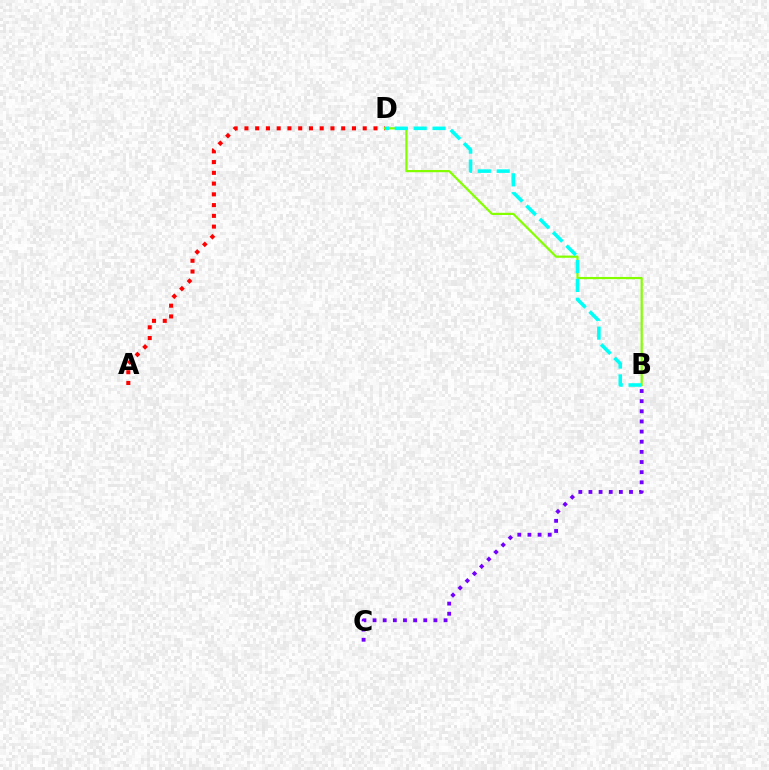{('A', 'D'): [{'color': '#ff0000', 'line_style': 'dotted', 'thickness': 2.92}], ('B', 'D'): [{'color': '#84ff00', 'line_style': 'solid', 'thickness': 1.59}, {'color': '#00fff6', 'line_style': 'dashed', 'thickness': 2.56}], ('B', 'C'): [{'color': '#7200ff', 'line_style': 'dotted', 'thickness': 2.76}]}